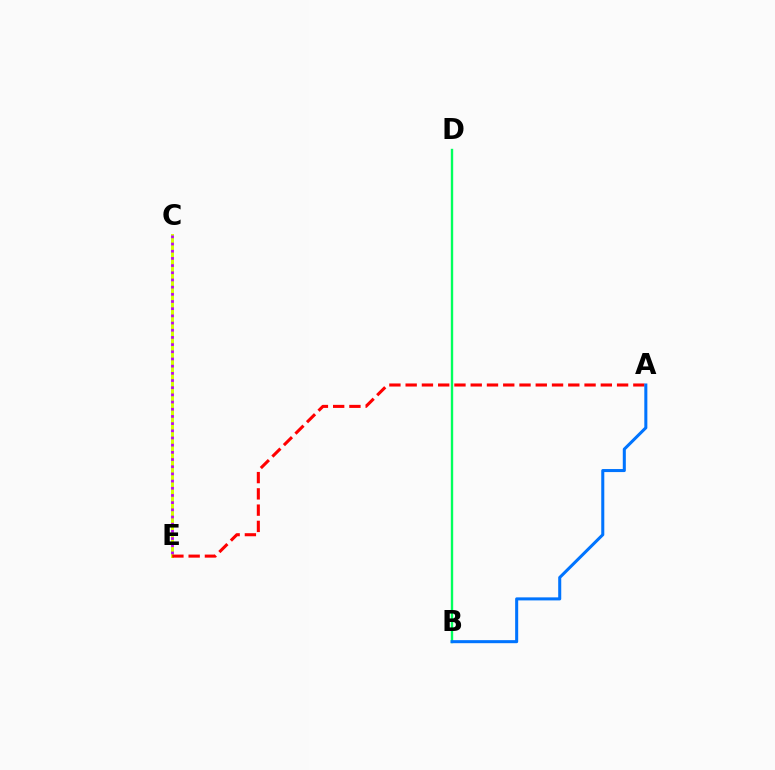{('C', 'E'): [{'color': '#d1ff00', 'line_style': 'solid', 'thickness': 2.12}, {'color': '#b900ff', 'line_style': 'dotted', 'thickness': 1.95}], ('B', 'D'): [{'color': '#00ff5c', 'line_style': 'solid', 'thickness': 1.71}], ('A', 'E'): [{'color': '#ff0000', 'line_style': 'dashed', 'thickness': 2.21}], ('A', 'B'): [{'color': '#0074ff', 'line_style': 'solid', 'thickness': 2.19}]}